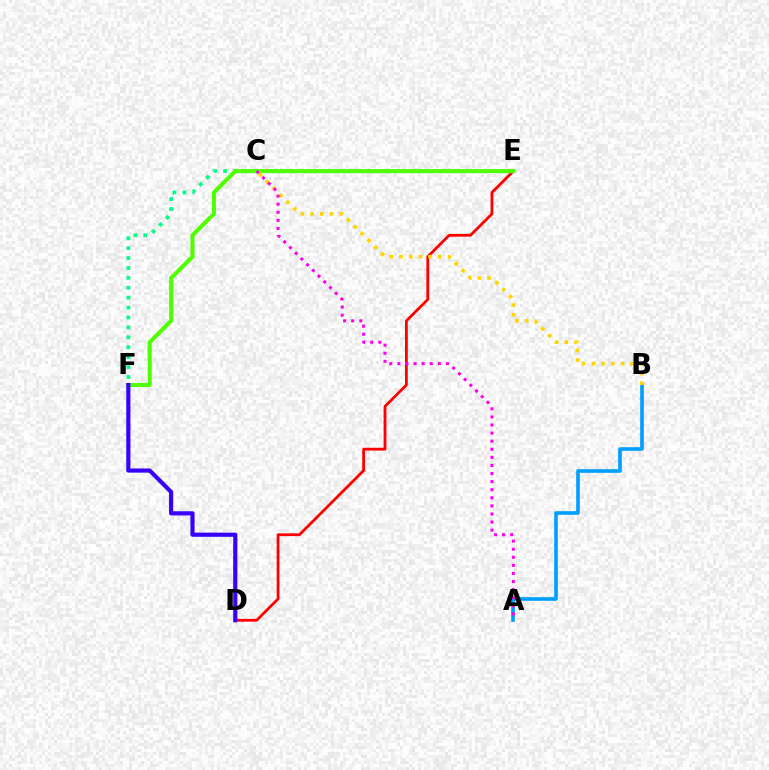{('C', 'F'): [{'color': '#00ff86', 'line_style': 'dotted', 'thickness': 2.69}], ('A', 'B'): [{'color': '#009eff', 'line_style': 'solid', 'thickness': 2.61}], ('D', 'E'): [{'color': '#ff0000', 'line_style': 'solid', 'thickness': 2.01}], ('E', 'F'): [{'color': '#4fff00', 'line_style': 'solid', 'thickness': 2.92}], ('B', 'C'): [{'color': '#ffd500', 'line_style': 'dotted', 'thickness': 2.63}], ('A', 'C'): [{'color': '#ff00ed', 'line_style': 'dotted', 'thickness': 2.2}], ('D', 'F'): [{'color': '#3700ff', 'line_style': 'solid', 'thickness': 2.99}]}